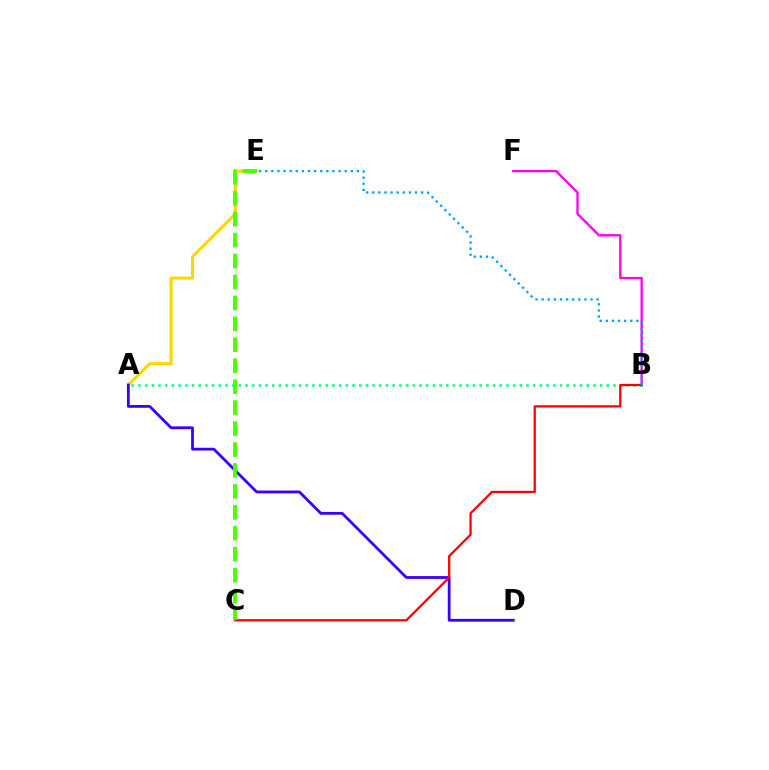{('A', 'E'): [{'color': '#ffd500', 'line_style': 'solid', 'thickness': 2.18}], ('B', 'F'): [{'color': '#ff00ed', 'line_style': 'solid', 'thickness': 1.68}], ('A', 'B'): [{'color': '#00ff86', 'line_style': 'dotted', 'thickness': 1.82}], ('A', 'D'): [{'color': '#3700ff', 'line_style': 'solid', 'thickness': 2.01}], ('B', 'C'): [{'color': '#ff0000', 'line_style': 'solid', 'thickness': 1.64}], ('C', 'E'): [{'color': '#4fff00', 'line_style': 'dashed', 'thickness': 2.84}], ('B', 'E'): [{'color': '#009eff', 'line_style': 'dotted', 'thickness': 1.66}]}